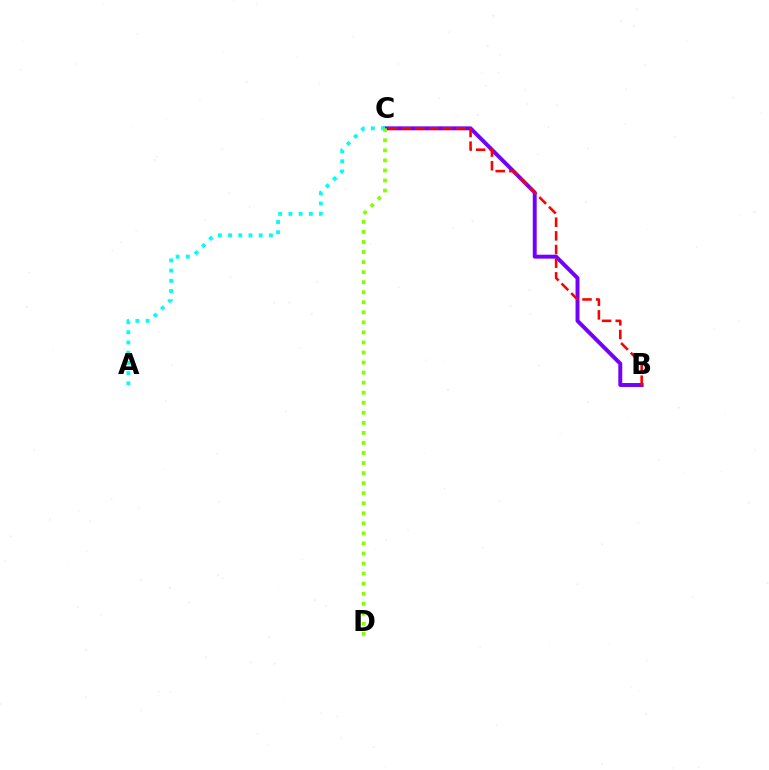{('B', 'C'): [{'color': '#7200ff', 'line_style': 'solid', 'thickness': 2.83}, {'color': '#ff0000', 'line_style': 'dashed', 'thickness': 1.86}], ('A', 'C'): [{'color': '#00fff6', 'line_style': 'dotted', 'thickness': 2.78}], ('C', 'D'): [{'color': '#84ff00', 'line_style': 'dotted', 'thickness': 2.73}]}